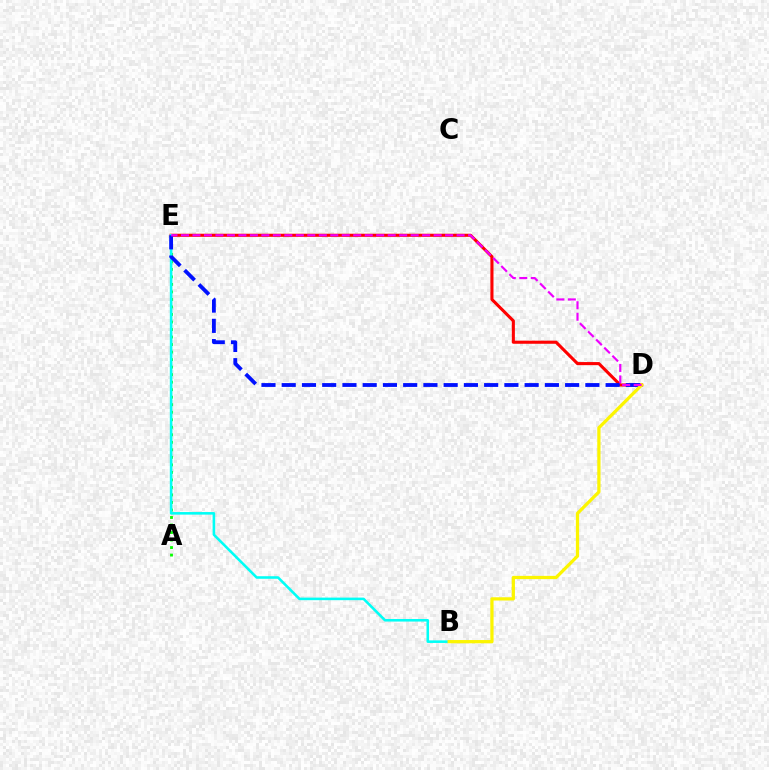{('D', 'E'): [{'color': '#ff0000', 'line_style': 'solid', 'thickness': 2.22}, {'color': '#0010ff', 'line_style': 'dashed', 'thickness': 2.75}, {'color': '#ee00ff', 'line_style': 'dashed', 'thickness': 1.56}], ('A', 'E'): [{'color': '#08ff00', 'line_style': 'dotted', 'thickness': 2.04}], ('B', 'E'): [{'color': '#00fff6', 'line_style': 'solid', 'thickness': 1.85}], ('B', 'D'): [{'color': '#fcf500', 'line_style': 'solid', 'thickness': 2.34}]}